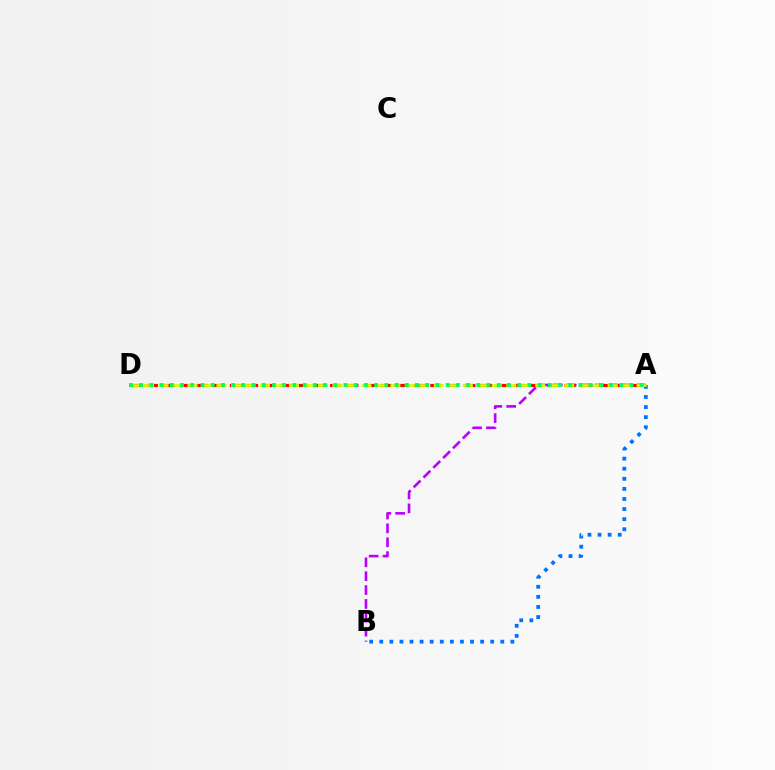{('A', 'B'): [{'color': '#b900ff', 'line_style': 'dashed', 'thickness': 1.88}, {'color': '#0074ff', 'line_style': 'dotted', 'thickness': 2.74}], ('A', 'D'): [{'color': '#ff0000', 'line_style': 'dashed', 'thickness': 2.27}, {'color': '#d1ff00', 'line_style': 'dashed', 'thickness': 1.97}, {'color': '#00ff5c', 'line_style': 'dotted', 'thickness': 2.78}]}